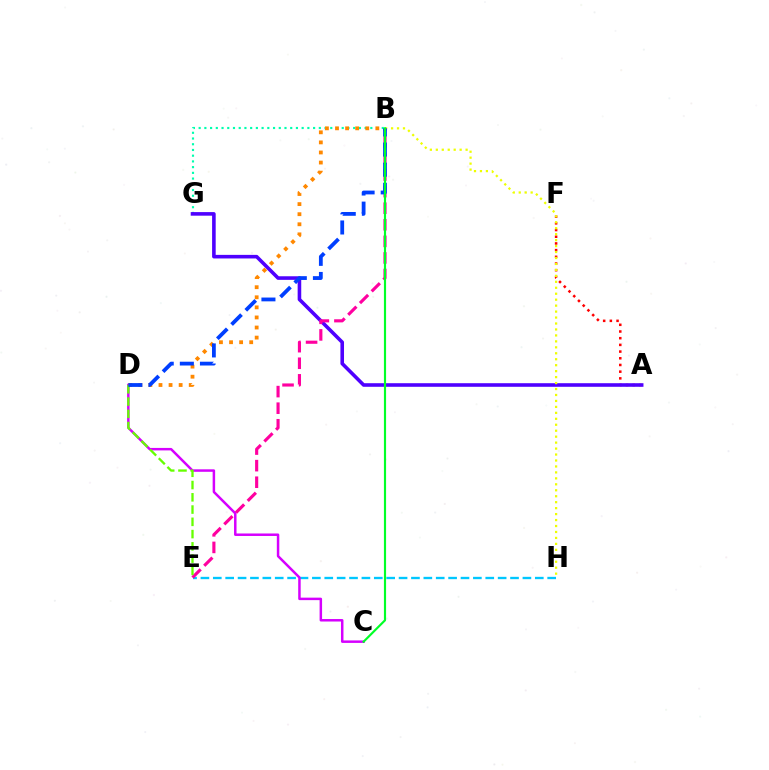{('B', 'G'): [{'color': '#00ffaf', 'line_style': 'dotted', 'thickness': 1.55}], ('E', 'H'): [{'color': '#00c7ff', 'line_style': 'dashed', 'thickness': 1.68}], ('A', 'F'): [{'color': '#ff0000', 'line_style': 'dotted', 'thickness': 1.82}], ('A', 'G'): [{'color': '#4f00ff', 'line_style': 'solid', 'thickness': 2.58}], ('C', 'D'): [{'color': '#d600ff', 'line_style': 'solid', 'thickness': 1.79}], ('B', 'H'): [{'color': '#eeff00', 'line_style': 'dotted', 'thickness': 1.62}], ('B', 'E'): [{'color': '#ff00a0', 'line_style': 'dashed', 'thickness': 2.25}], ('B', 'D'): [{'color': '#ff8800', 'line_style': 'dotted', 'thickness': 2.74}, {'color': '#003fff', 'line_style': 'dashed', 'thickness': 2.73}], ('D', 'E'): [{'color': '#66ff00', 'line_style': 'dashed', 'thickness': 1.67}], ('B', 'C'): [{'color': '#00ff27', 'line_style': 'solid', 'thickness': 1.56}]}